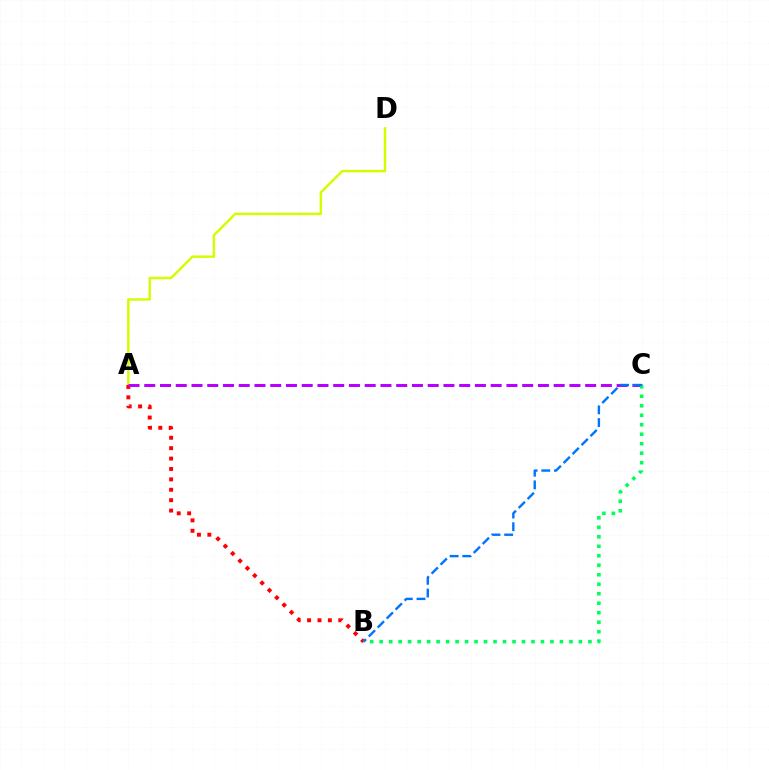{('A', 'D'): [{'color': '#d1ff00', 'line_style': 'solid', 'thickness': 1.77}], ('A', 'B'): [{'color': '#ff0000', 'line_style': 'dotted', 'thickness': 2.83}], ('A', 'C'): [{'color': '#b900ff', 'line_style': 'dashed', 'thickness': 2.14}], ('B', 'C'): [{'color': '#00ff5c', 'line_style': 'dotted', 'thickness': 2.58}, {'color': '#0074ff', 'line_style': 'dashed', 'thickness': 1.72}]}